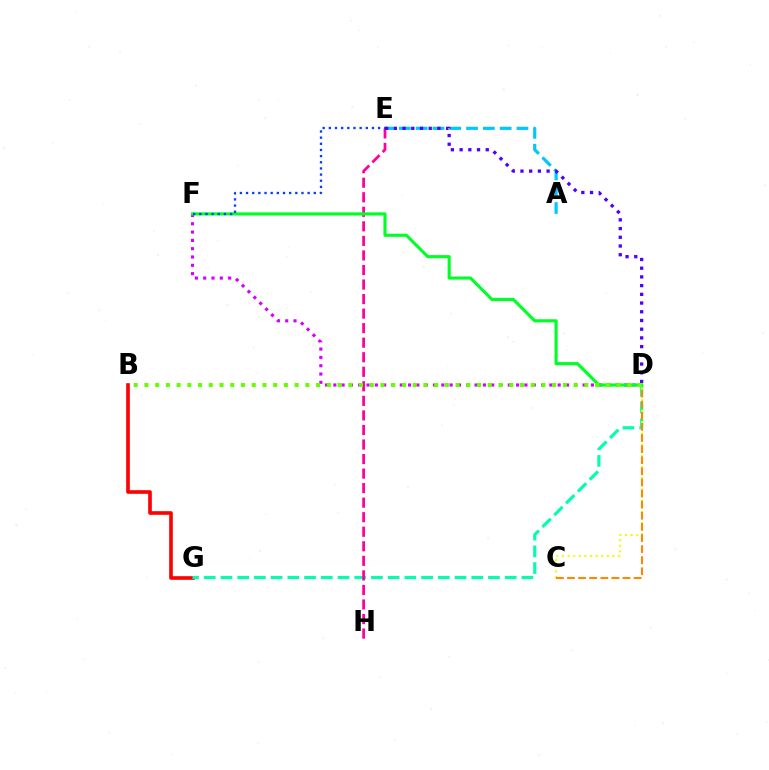{('B', 'G'): [{'color': '#ff0000', 'line_style': 'solid', 'thickness': 2.62}], ('D', 'G'): [{'color': '#00ffaf', 'line_style': 'dashed', 'thickness': 2.27}], ('D', 'F'): [{'color': '#d600ff', 'line_style': 'dotted', 'thickness': 2.26}, {'color': '#00ff27', 'line_style': 'solid', 'thickness': 2.25}], ('C', 'D'): [{'color': '#eeff00', 'line_style': 'dotted', 'thickness': 1.52}, {'color': '#ff8800', 'line_style': 'dashed', 'thickness': 1.51}], ('A', 'E'): [{'color': '#00c7ff', 'line_style': 'dashed', 'thickness': 2.28}], ('E', 'H'): [{'color': '#ff00a0', 'line_style': 'dashed', 'thickness': 1.98}], ('E', 'F'): [{'color': '#003fff', 'line_style': 'dotted', 'thickness': 1.67}], ('D', 'E'): [{'color': '#4f00ff', 'line_style': 'dotted', 'thickness': 2.37}], ('B', 'D'): [{'color': '#66ff00', 'line_style': 'dotted', 'thickness': 2.92}]}